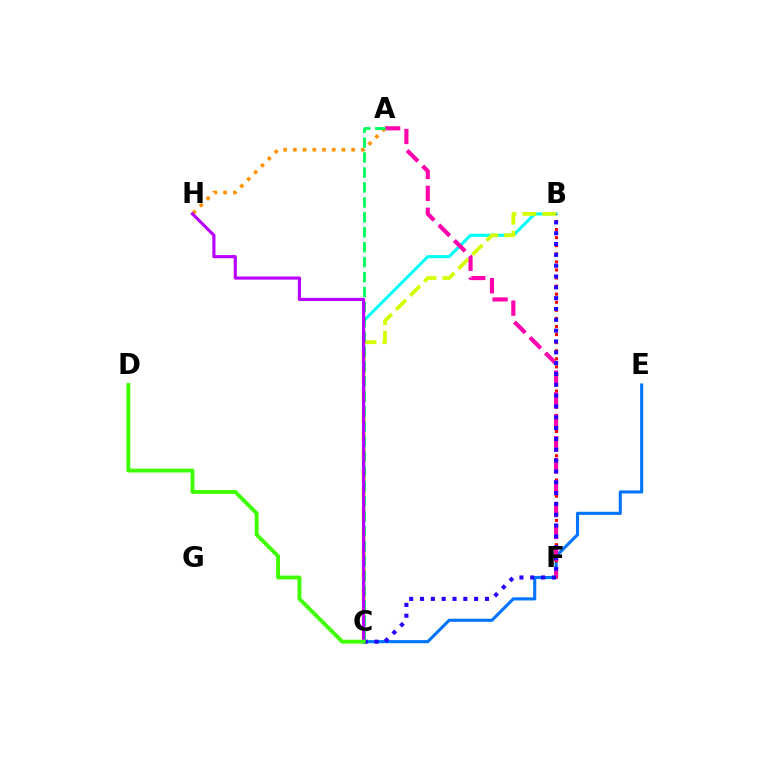{('C', 'E'): [{'color': '#0074ff', 'line_style': 'solid', 'thickness': 2.24}], ('B', 'C'): [{'color': '#00fff6', 'line_style': 'solid', 'thickness': 2.23}, {'color': '#d1ff00', 'line_style': 'dashed', 'thickness': 2.69}, {'color': '#2500ff', 'line_style': 'dotted', 'thickness': 2.94}], ('B', 'F'): [{'color': '#ff0000', 'line_style': 'dotted', 'thickness': 2.2}], ('A', 'F'): [{'color': '#ff00ac', 'line_style': 'dashed', 'thickness': 2.98}], ('A', 'H'): [{'color': '#ff9400', 'line_style': 'dotted', 'thickness': 2.64}], ('A', 'C'): [{'color': '#00ff5c', 'line_style': 'dashed', 'thickness': 2.03}], ('C', 'H'): [{'color': '#b900ff', 'line_style': 'solid', 'thickness': 2.26}], ('C', 'D'): [{'color': '#3dff00', 'line_style': 'solid', 'thickness': 2.78}]}